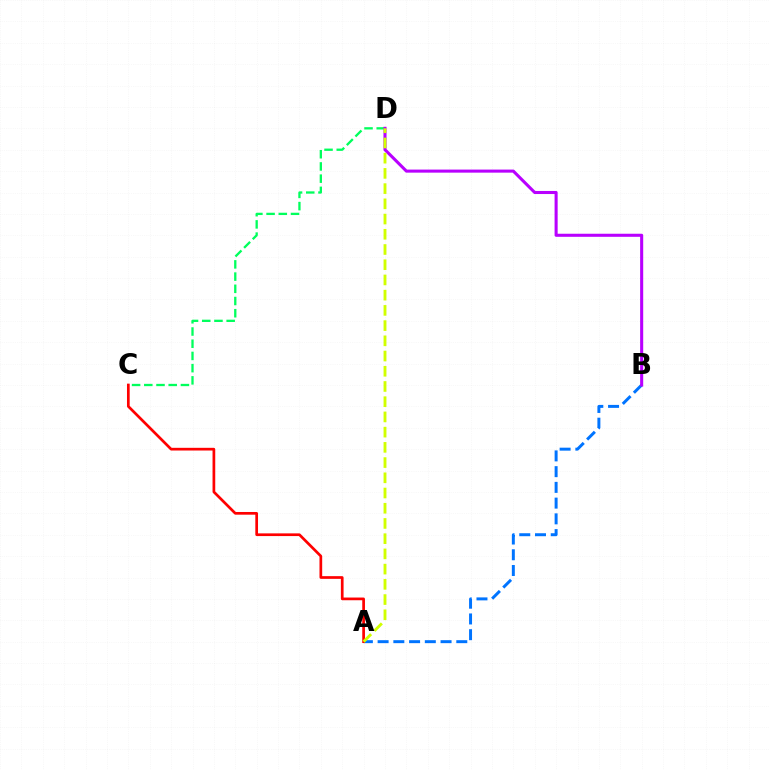{('C', 'D'): [{'color': '#00ff5c', 'line_style': 'dashed', 'thickness': 1.66}], ('A', 'B'): [{'color': '#0074ff', 'line_style': 'dashed', 'thickness': 2.14}], ('B', 'D'): [{'color': '#b900ff', 'line_style': 'solid', 'thickness': 2.21}], ('A', 'C'): [{'color': '#ff0000', 'line_style': 'solid', 'thickness': 1.95}], ('A', 'D'): [{'color': '#d1ff00', 'line_style': 'dashed', 'thickness': 2.07}]}